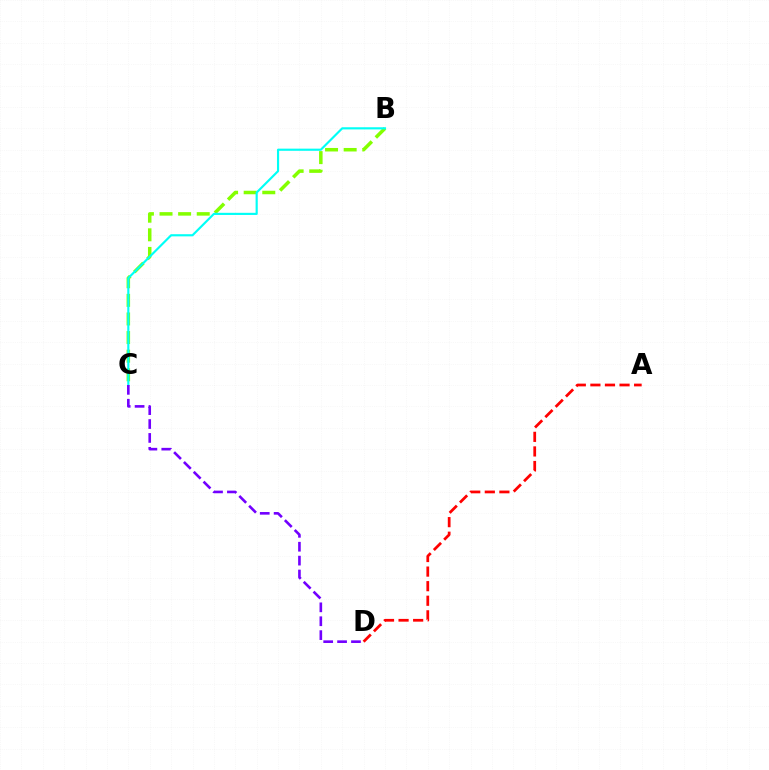{('B', 'C'): [{'color': '#84ff00', 'line_style': 'dashed', 'thickness': 2.53}, {'color': '#00fff6', 'line_style': 'solid', 'thickness': 1.55}], ('A', 'D'): [{'color': '#ff0000', 'line_style': 'dashed', 'thickness': 1.98}], ('C', 'D'): [{'color': '#7200ff', 'line_style': 'dashed', 'thickness': 1.89}]}